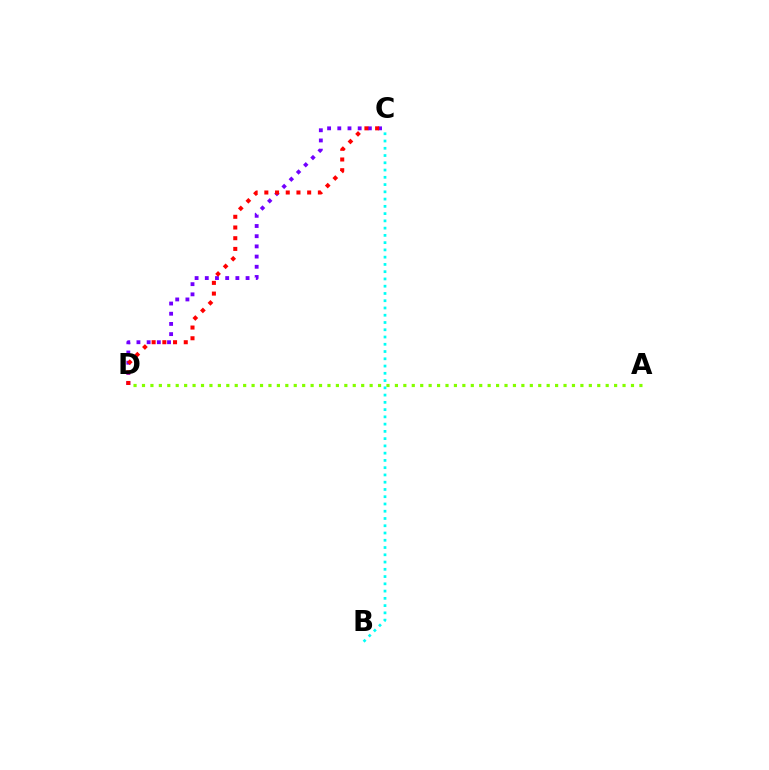{('C', 'D'): [{'color': '#7200ff', 'line_style': 'dotted', 'thickness': 2.77}, {'color': '#ff0000', 'line_style': 'dotted', 'thickness': 2.91}], ('A', 'D'): [{'color': '#84ff00', 'line_style': 'dotted', 'thickness': 2.29}], ('B', 'C'): [{'color': '#00fff6', 'line_style': 'dotted', 'thickness': 1.97}]}